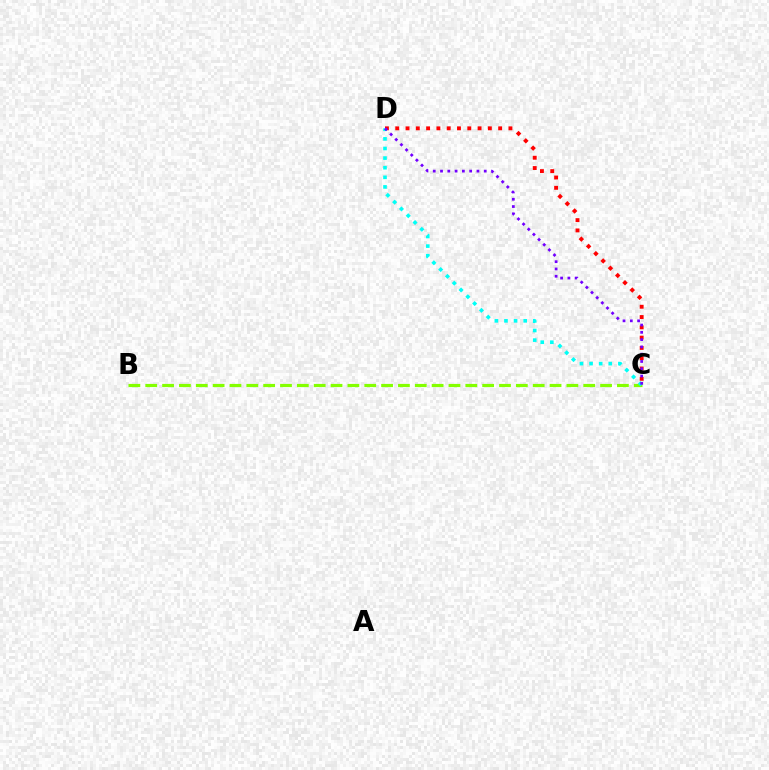{('C', 'D'): [{'color': '#ff0000', 'line_style': 'dotted', 'thickness': 2.8}, {'color': '#00fff6', 'line_style': 'dotted', 'thickness': 2.61}, {'color': '#7200ff', 'line_style': 'dotted', 'thickness': 1.98}], ('B', 'C'): [{'color': '#84ff00', 'line_style': 'dashed', 'thickness': 2.29}]}